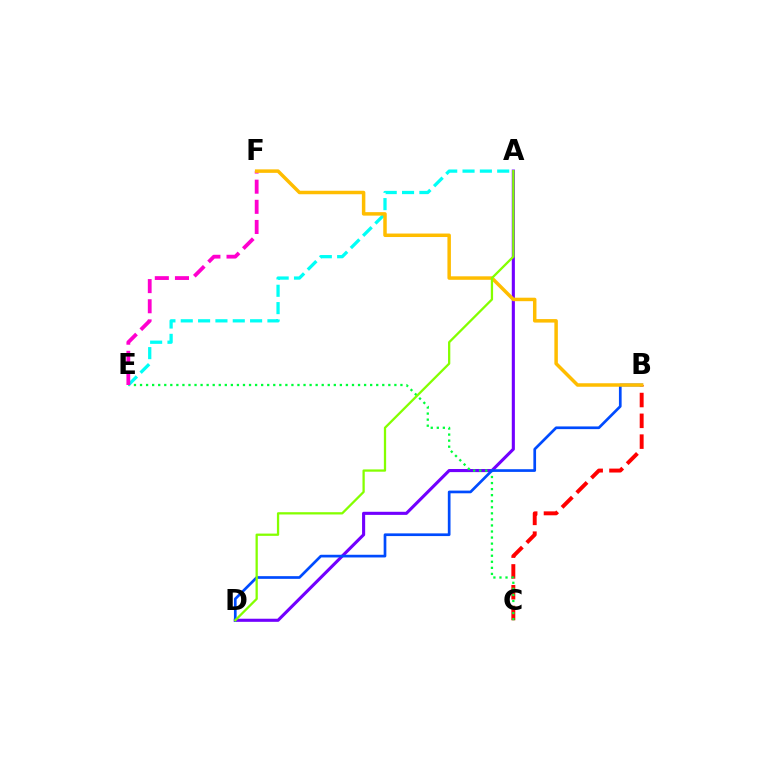{('A', 'D'): [{'color': '#7200ff', 'line_style': 'solid', 'thickness': 2.23}, {'color': '#84ff00', 'line_style': 'solid', 'thickness': 1.64}], ('B', 'C'): [{'color': '#ff0000', 'line_style': 'dashed', 'thickness': 2.83}], ('C', 'E'): [{'color': '#00ff39', 'line_style': 'dotted', 'thickness': 1.65}], ('A', 'E'): [{'color': '#00fff6', 'line_style': 'dashed', 'thickness': 2.36}], ('E', 'F'): [{'color': '#ff00cf', 'line_style': 'dashed', 'thickness': 2.74}], ('B', 'D'): [{'color': '#004bff', 'line_style': 'solid', 'thickness': 1.94}], ('B', 'F'): [{'color': '#ffbd00', 'line_style': 'solid', 'thickness': 2.51}]}